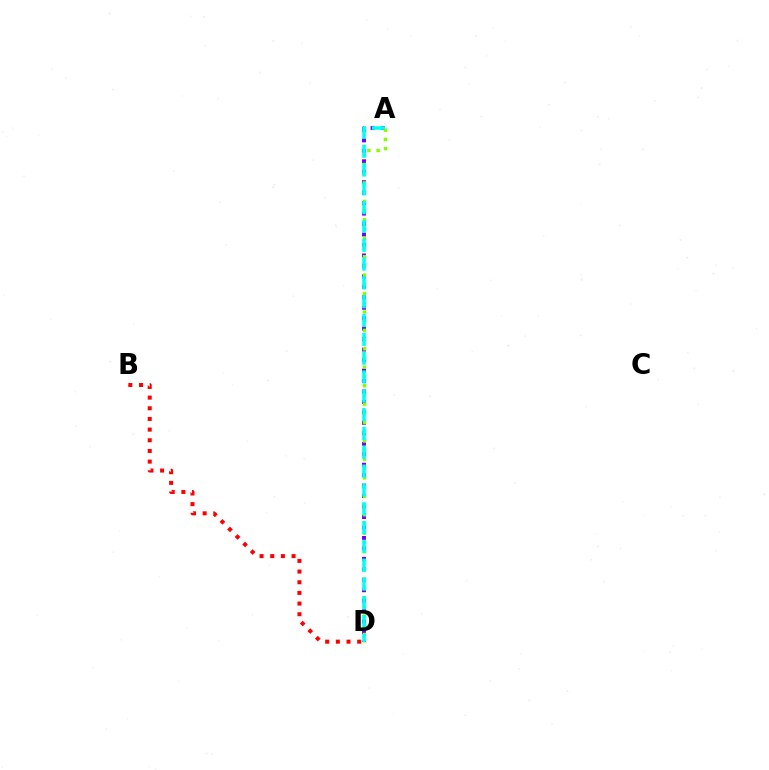{('A', 'D'): [{'color': '#7200ff', 'line_style': 'dotted', 'thickness': 2.84}, {'color': '#84ff00', 'line_style': 'dotted', 'thickness': 2.5}, {'color': '#00fff6', 'line_style': 'dashed', 'thickness': 2.56}], ('B', 'D'): [{'color': '#ff0000', 'line_style': 'dotted', 'thickness': 2.9}]}